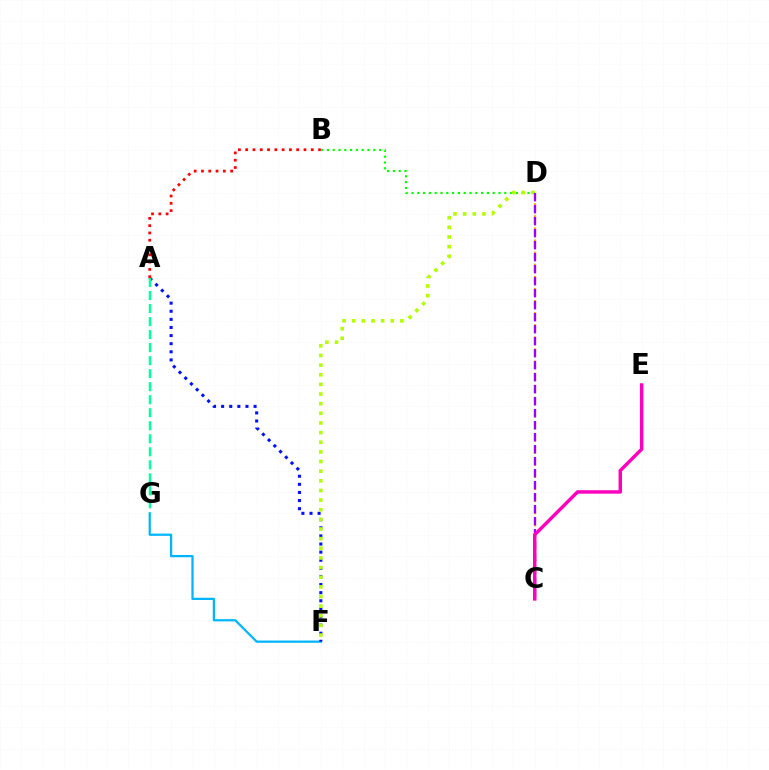{('C', 'D'): [{'color': '#ffa500', 'line_style': 'dashed', 'thickness': 1.64}, {'color': '#9b00ff', 'line_style': 'dashed', 'thickness': 1.63}], ('B', 'D'): [{'color': '#08ff00', 'line_style': 'dotted', 'thickness': 1.58}], ('F', 'G'): [{'color': '#00b5ff', 'line_style': 'solid', 'thickness': 1.62}], ('A', 'F'): [{'color': '#0010ff', 'line_style': 'dotted', 'thickness': 2.2}], ('A', 'G'): [{'color': '#00ff9d', 'line_style': 'dashed', 'thickness': 1.77}], ('A', 'B'): [{'color': '#ff0000', 'line_style': 'dotted', 'thickness': 1.98}], ('D', 'F'): [{'color': '#b3ff00', 'line_style': 'dotted', 'thickness': 2.62}], ('C', 'E'): [{'color': '#ff00bd', 'line_style': 'solid', 'thickness': 2.48}]}